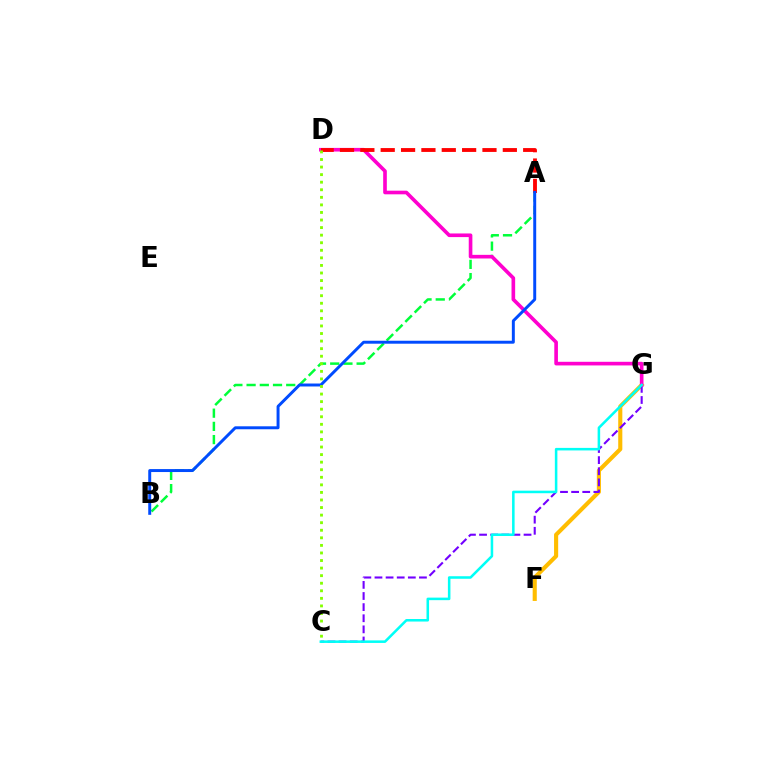{('A', 'B'): [{'color': '#00ff39', 'line_style': 'dashed', 'thickness': 1.79}, {'color': '#004bff', 'line_style': 'solid', 'thickness': 2.13}], ('F', 'G'): [{'color': '#ffbd00', 'line_style': 'solid', 'thickness': 2.96}], ('C', 'G'): [{'color': '#7200ff', 'line_style': 'dashed', 'thickness': 1.51}, {'color': '#00fff6', 'line_style': 'solid', 'thickness': 1.83}], ('D', 'G'): [{'color': '#ff00cf', 'line_style': 'solid', 'thickness': 2.62}], ('A', 'D'): [{'color': '#ff0000', 'line_style': 'dashed', 'thickness': 2.76}], ('C', 'D'): [{'color': '#84ff00', 'line_style': 'dotted', 'thickness': 2.06}]}